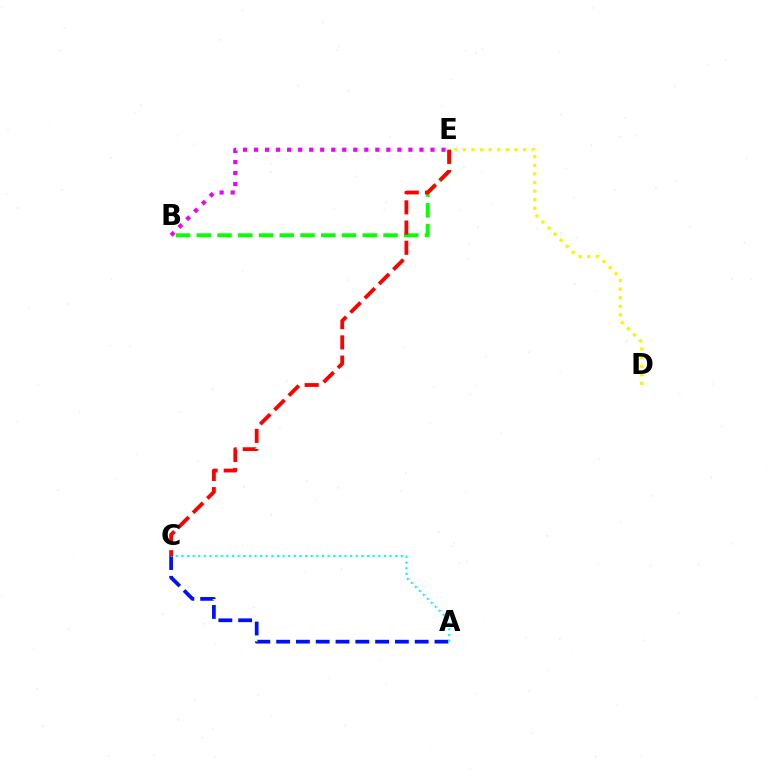{('A', 'C'): [{'color': '#0010ff', 'line_style': 'dashed', 'thickness': 2.69}, {'color': '#00fff6', 'line_style': 'dotted', 'thickness': 1.53}], ('D', 'E'): [{'color': '#fcf500', 'line_style': 'dotted', 'thickness': 2.33}], ('B', 'E'): [{'color': '#08ff00', 'line_style': 'dashed', 'thickness': 2.82}, {'color': '#ee00ff', 'line_style': 'dotted', 'thickness': 3.0}], ('C', 'E'): [{'color': '#ff0000', 'line_style': 'dashed', 'thickness': 2.74}]}